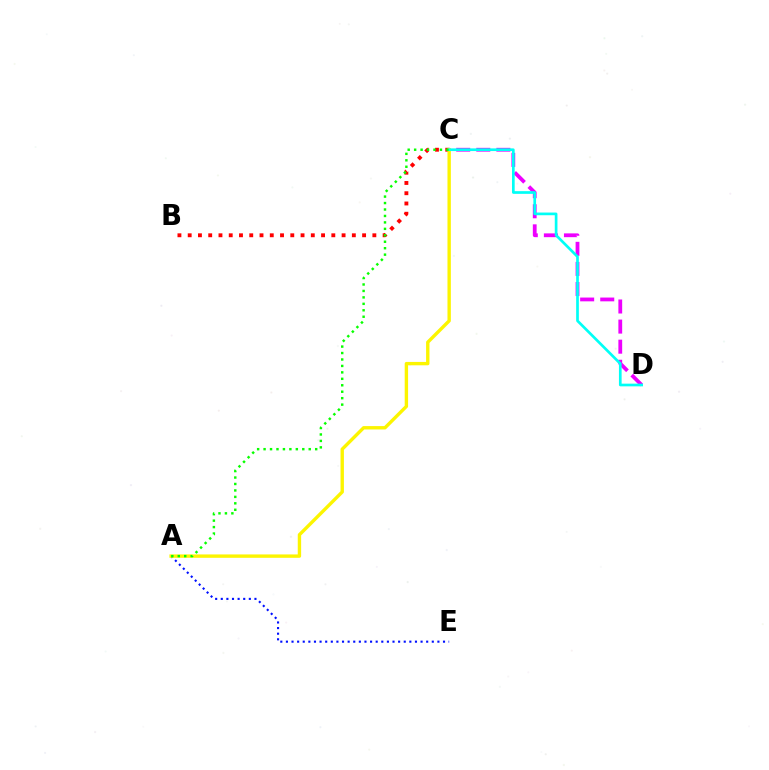{('B', 'C'): [{'color': '#ff0000', 'line_style': 'dotted', 'thickness': 2.79}], ('C', 'D'): [{'color': '#ee00ff', 'line_style': 'dashed', 'thickness': 2.73}, {'color': '#00fff6', 'line_style': 'solid', 'thickness': 1.93}], ('A', 'E'): [{'color': '#0010ff', 'line_style': 'dotted', 'thickness': 1.52}], ('A', 'C'): [{'color': '#fcf500', 'line_style': 'solid', 'thickness': 2.43}, {'color': '#08ff00', 'line_style': 'dotted', 'thickness': 1.75}]}